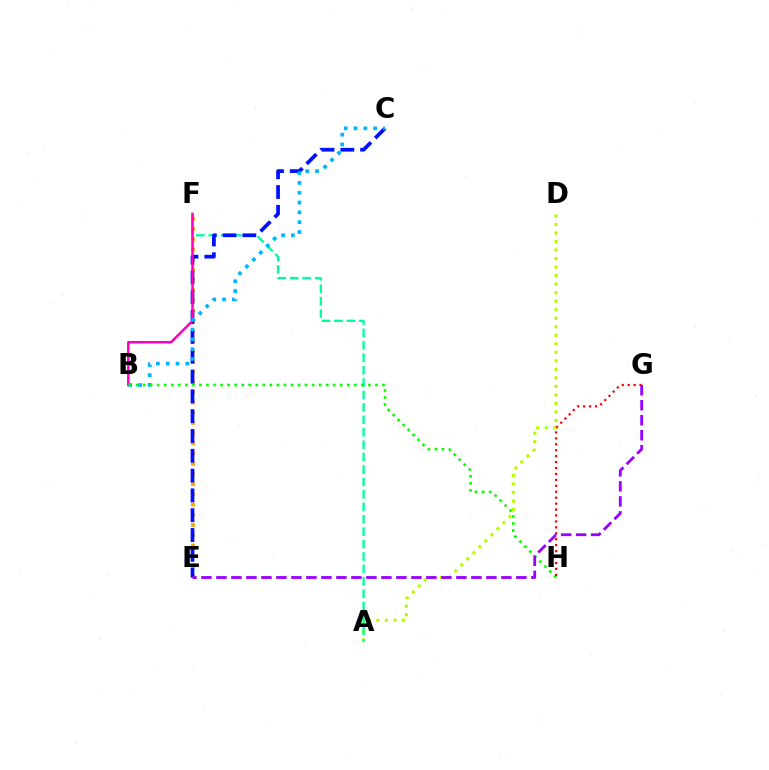{('A', 'D'): [{'color': '#b3ff00', 'line_style': 'dotted', 'thickness': 2.32}], ('E', 'F'): [{'color': '#ffa500', 'line_style': 'dotted', 'thickness': 2.77}], ('A', 'F'): [{'color': '#00ff9d', 'line_style': 'dashed', 'thickness': 1.69}], ('C', 'E'): [{'color': '#0010ff', 'line_style': 'dashed', 'thickness': 2.69}], ('B', 'F'): [{'color': '#ff00bd', 'line_style': 'solid', 'thickness': 1.82}], ('B', 'C'): [{'color': '#00b5ff', 'line_style': 'dotted', 'thickness': 2.67}], ('B', 'H'): [{'color': '#08ff00', 'line_style': 'dotted', 'thickness': 1.91}], ('G', 'H'): [{'color': '#ff0000', 'line_style': 'dotted', 'thickness': 1.61}], ('E', 'G'): [{'color': '#9b00ff', 'line_style': 'dashed', 'thickness': 2.04}]}